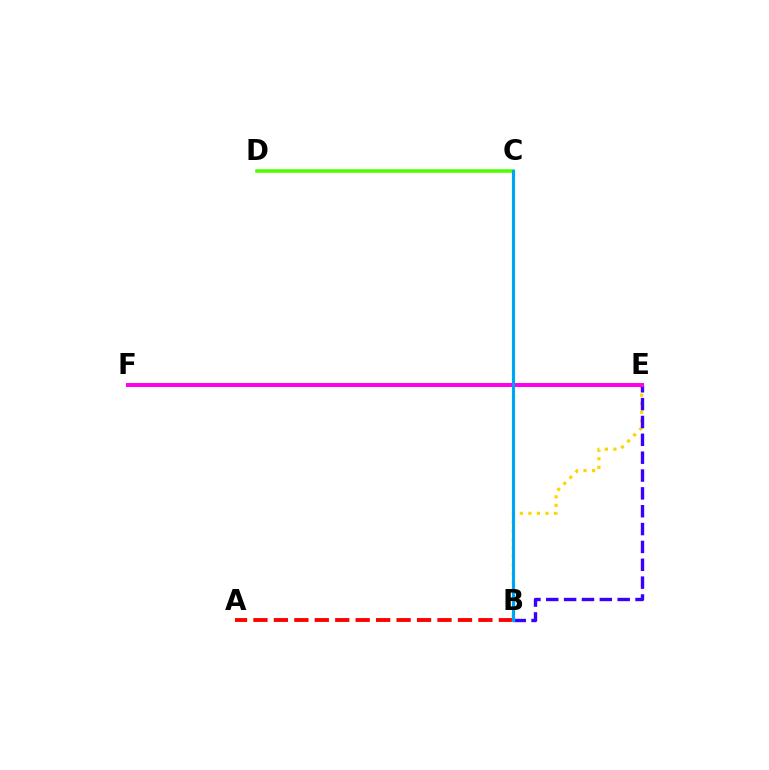{('A', 'B'): [{'color': '#ff0000', 'line_style': 'dashed', 'thickness': 2.78}], ('C', 'D'): [{'color': '#4fff00', 'line_style': 'solid', 'thickness': 2.59}], ('B', 'E'): [{'color': '#ffd500', 'line_style': 'dotted', 'thickness': 2.32}, {'color': '#3700ff', 'line_style': 'dashed', 'thickness': 2.42}], ('B', 'C'): [{'color': '#00ff86', 'line_style': 'solid', 'thickness': 2.32}, {'color': '#009eff', 'line_style': 'solid', 'thickness': 2.05}], ('E', 'F'): [{'color': '#ff00ed', 'line_style': 'solid', 'thickness': 2.86}]}